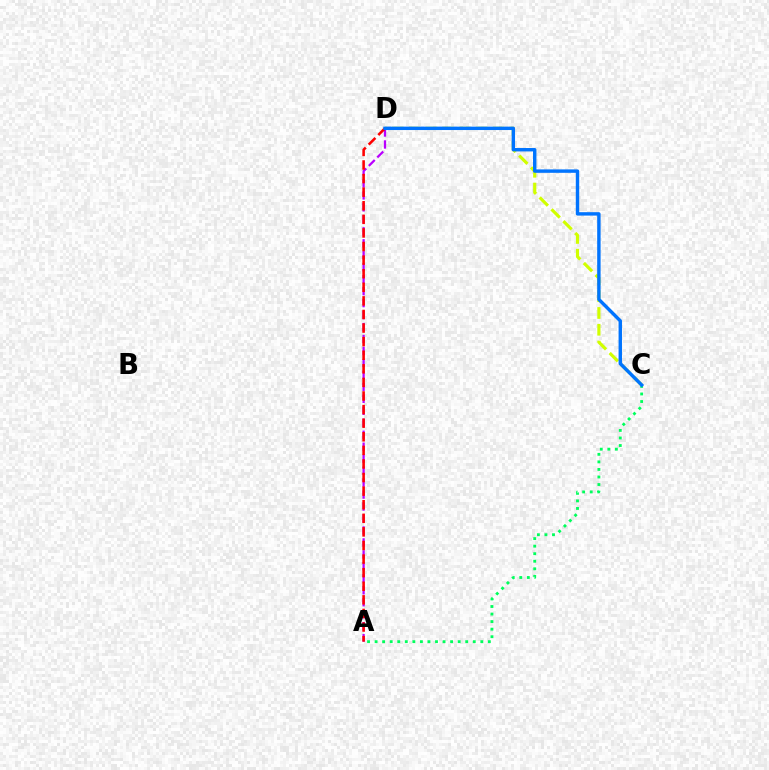{('C', 'D'): [{'color': '#d1ff00', 'line_style': 'dashed', 'thickness': 2.28}, {'color': '#0074ff', 'line_style': 'solid', 'thickness': 2.46}], ('A', 'C'): [{'color': '#00ff5c', 'line_style': 'dotted', 'thickness': 2.05}], ('A', 'D'): [{'color': '#b900ff', 'line_style': 'dashed', 'thickness': 1.63}, {'color': '#ff0000', 'line_style': 'dashed', 'thickness': 1.85}]}